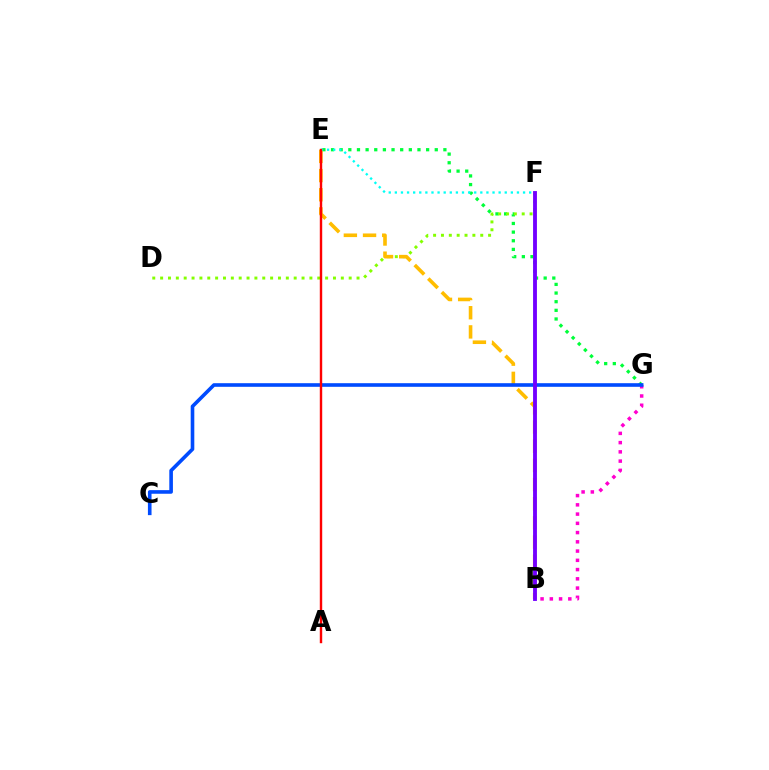{('E', 'G'): [{'color': '#00ff39', 'line_style': 'dotted', 'thickness': 2.35}], ('D', 'F'): [{'color': '#84ff00', 'line_style': 'dotted', 'thickness': 2.13}], ('B', 'E'): [{'color': '#ffbd00', 'line_style': 'dashed', 'thickness': 2.6}], ('B', 'G'): [{'color': '#ff00cf', 'line_style': 'dotted', 'thickness': 2.51}], ('E', 'F'): [{'color': '#00fff6', 'line_style': 'dotted', 'thickness': 1.66}], ('C', 'G'): [{'color': '#004bff', 'line_style': 'solid', 'thickness': 2.6}], ('A', 'E'): [{'color': '#ff0000', 'line_style': 'solid', 'thickness': 1.74}], ('B', 'F'): [{'color': '#7200ff', 'line_style': 'solid', 'thickness': 2.77}]}